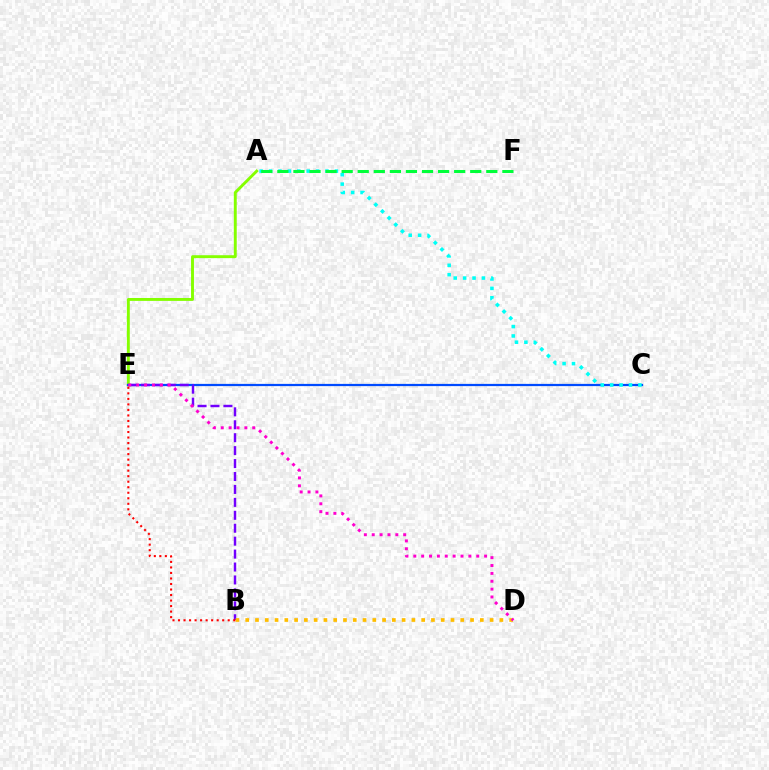{('A', 'E'): [{'color': '#84ff00', 'line_style': 'solid', 'thickness': 2.09}], ('C', 'E'): [{'color': '#004bff', 'line_style': 'solid', 'thickness': 1.6}], ('B', 'E'): [{'color': '#7200ff', 'line_style': 'dashed', 'thickness': 1.76}, {'color': '#ff0000', 'line_style': 'dotted', 'thickness': 1.5}], ('B', 'D'): [{'color': '#ffbd00', 'line_style': 'dotted', 'thickness': 2.66}], ('D', 'E'): [{'color': '#ff00cf', 'line_style': 'dotted', 'thickness': 2.14}], ('A', 'C'): [{'color': '#00fff6', 'line_style': 'dotted', 'thickness': 2.56}], ('A', 'F'): [{'color': '#00ff39', 'line_style': 'dashed', 'thickness': 2.18}]}